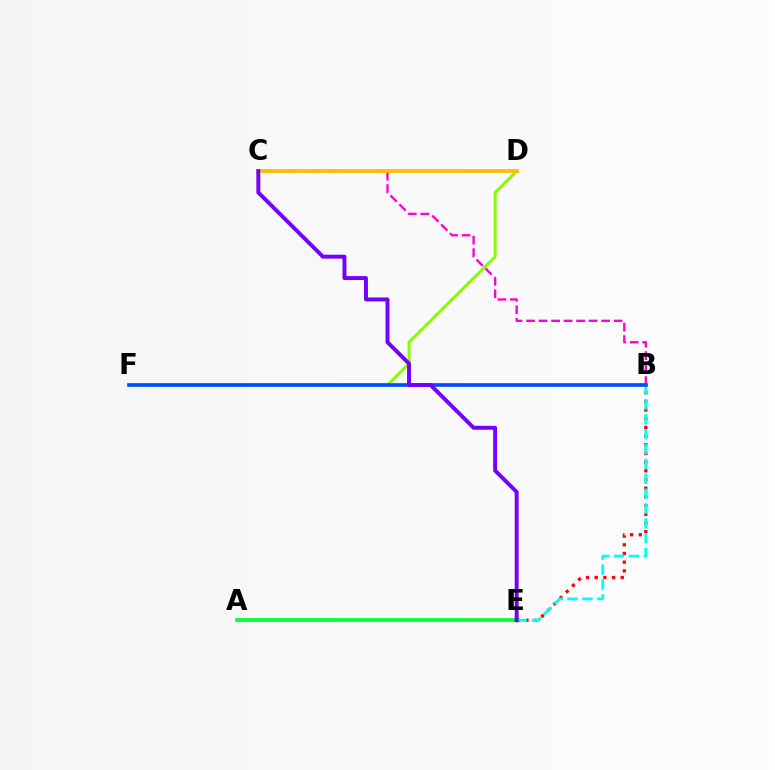{('B', 'E'): [{'color': '#ff0000', 'line_style': 'dotted', 'thickness': 2.36}, {'color': '#00fff6', 'line_style': 'dashed', 'thickness': 2.02}], ('D', 'F'): [{'color': '#84ff00', 'line_style': 'solid', 'thickness': 2.12}], ('B', 'C'): [{'color': '#ff00cf', 'line_style': 'dashed', 'thickness': 1.7}], ('A', 'E'): [{'color': '#00ff39', 'line_style': 'solid', 'thickness': 2.69}], ('C', 'D'): [{'color': '#ffbd00', 'line_style': 'solid', 'thickness': 2.69}], ('B', 'F'): [{'color': '#004bff', 'line_style': 'solid', 'thickness': 2.63}], ('C', 'E'): [{'color': '#7200ff', 'line_style': 'solid', 'thickness': 2.83}]}